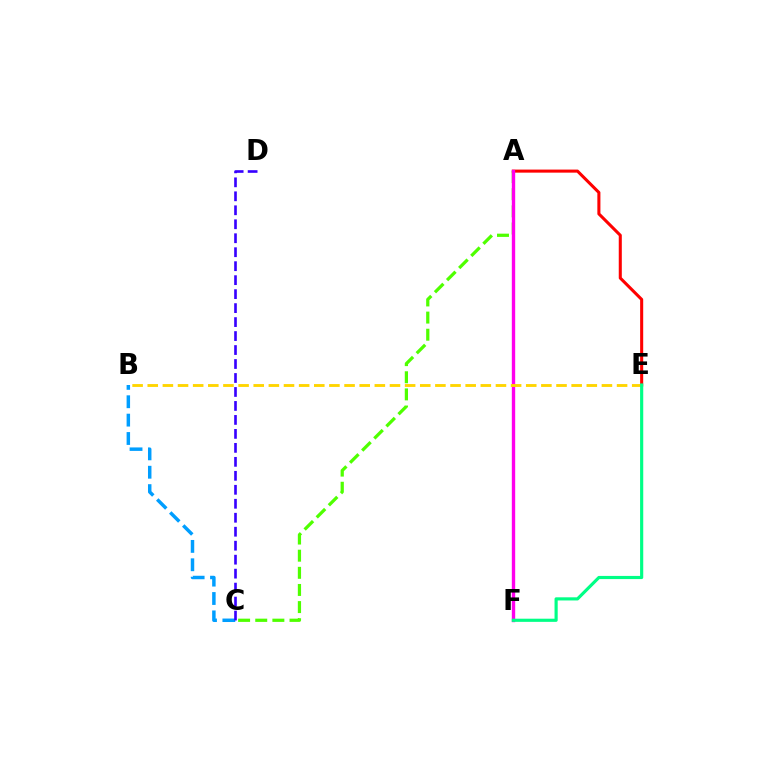{('A', 'C'): [{'color': '#4fff00', 'line_style': 'dashed', 'thickness': 2.33}], ('B', 'C'): [{'color': '#009eff', 'line_style': 'dashed', 'thickness': 2.5}], ('A', 'E'): [{'color': '#ff0000', 'line_style': 'solid', 'thickness': 2.2}], ('A', 'F'): [{'color': '#ff00ed', 'line_style': 'solid', 'thickness': 2.42}], ('B', 'E'): [{'color': '#ffd500', 'line_style': 'dashed', 'thickness': 2.06}], ('E', 'F'): [{'color': '#00ff86', 'line_style': 'solid', 'thickness': 2.27}], ('C', 'D'): [{'color': '#3700ff', 'line_style': 'dashed', 'thickness': 1.9}]}